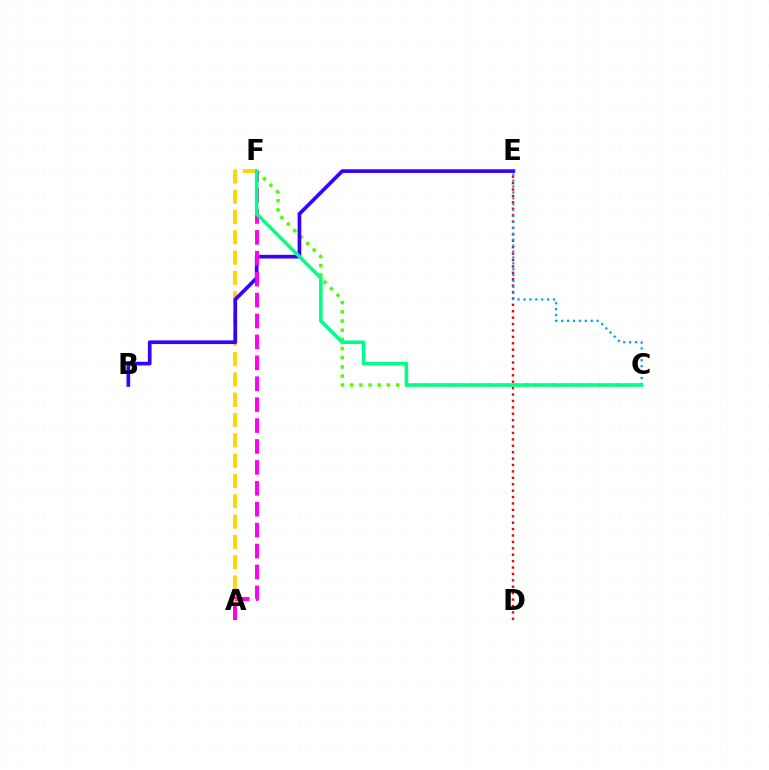{('C', 'F'): [{'color': '#4fff00', 'line_style': 'dotted', 'thickness': 2.49}, {'color': '#00ff86', 'line_style': 'solid', 'thickness': 2.56}], ('A', 'F'): [{'color': '#ffd500', 'line_style': 'dashed', 'thickness': 2.76}, {'color': '#ff00ed', 'line_style': 'dashed', 'thickness': 2.84}], ('B', 'E'): [{'color': '#3700ff', 'line_style': 'solid', 'thickness': 2.65}], ('D', 'E'): [{'color': '#ff0000', 'line_style': 'dotted', 'thickness': 1.74}], ('C', 'E'): [{'color': '#009eff', 'line_style': 'dotted', 'thickness': 1.61}]}